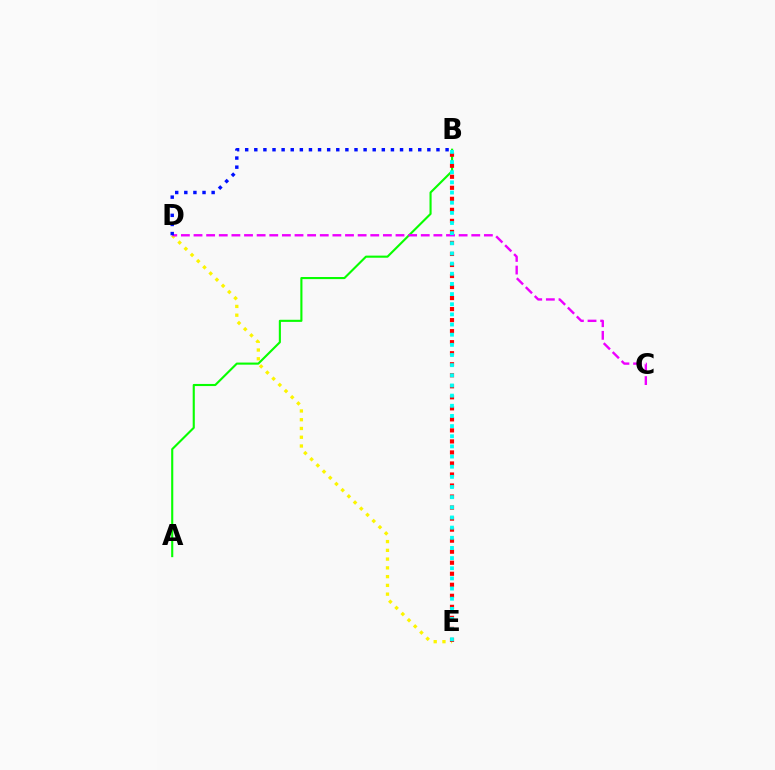{('D', 'E'): [{'color': '#fcf500', 'line_style': 'dotted', 'thickness': 2.38}], ('A', 'B'): [{'color': '#08ff00', 'line_style': 'solid', 'thickness': 1.52}], ('B', 'E'): [{'color': '#ff0000', 'line_style': 'dotted', 'thickness': 3.0}, {'color': '#00fff6', 'line_style': 'dotted', 'thickness': 2.76}], ('C', 'D'): [{'color': '#ee00ff', 'line_style': 'dashed', 'thickness': 1.72}], ('B', 'D'): [{'color': '#0010ff', 'line_style': 'dotted', 'thickness': 2.47}]}